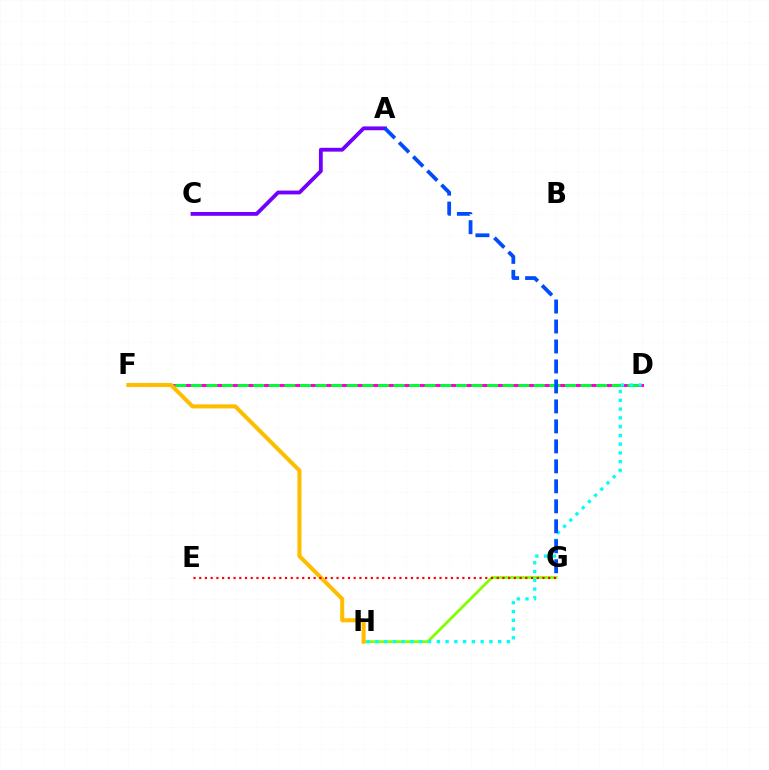{('G', 'H'): [{'color': '#84ff00', 'line_style': 'solid', 'thickness': 2.02}], ('D', 'F'): [{'color': '#ff00cf', 'line_style': 'solid', 'thickness': 2.17}, {'color': '#00ff39', 'line_style': 'dashed', 'thickness': 2.12}], ('F', 'H'): [{'color': '#ffbd00', 'line_style': 'solid', 'thickness': 2.92}], ('D', 'H'): [{'color': '#00fff6', 'line_style': 'dotted', 'thickness': 2.38}], ('A', 'C'): [{'color': '#7200ff', 'line_style': 'solid', 'thickness': 2.75}], ('E', 'G'): [{'color': '#ff0000', 'line_style': 'dotted', 'thickness': 1.55}], ('A', 'G'): [{'color': '#004bff', 'line_style': 'dashed', 'thickness': 2.71}]}